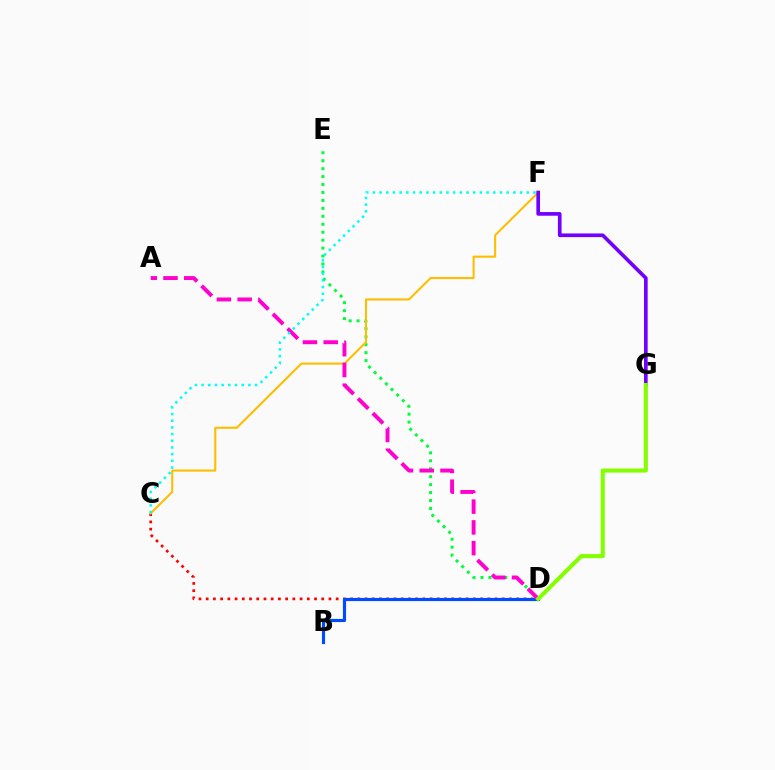{('C', 'D'): [{'color': '#ff0000', 'line_style': 'dotted', 'thickness': 1.96}], ('B', 'D'): [{'color': '#004bff', 'line_style': 'solid', 'thickness': 2.27}], ('D', 'E'): [{'color': '#00ff39', 'line_style': 'dotted', 'thickness': 2.16}], ('C', 'F'): [{'color': '#ffbd00', 'line_style': 'solid', 'thickness': 1.5}, {'color': '#00fff6', 'line_style': 'dotted', 'thickness': 1.82}], ('A', 'D'): [{'color': '#ff00cf', 'line_style': 'dashed', 'thickness': 2.82}], ('F', 'G'): [{'color': '#7200ff', 'line_style': 'solid', 'thickness': 2.64}], ('D', 'G'): [{'color': '#84ff00', 'line_style': 'solid', 'thickness': 2.94}]}